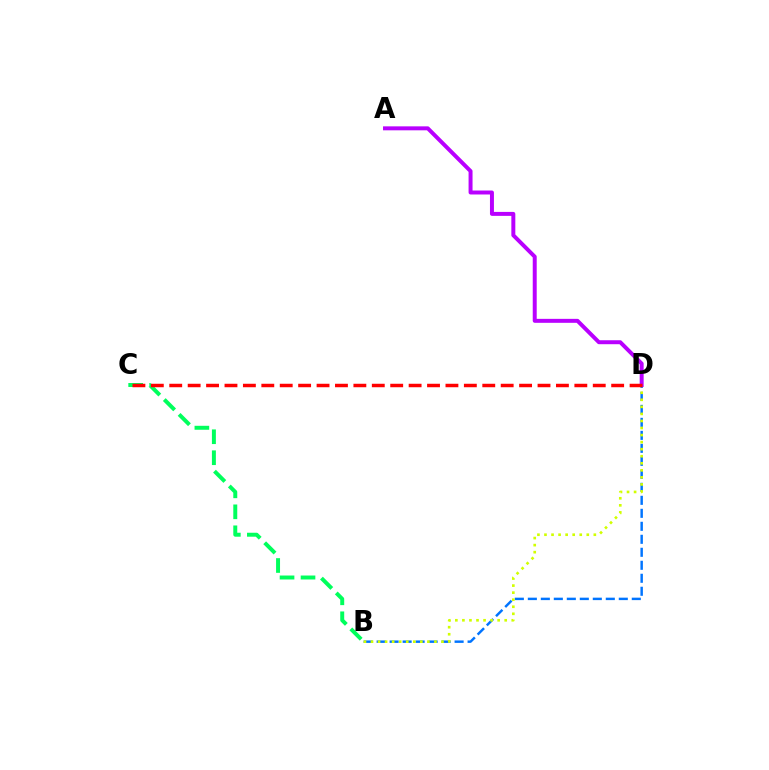{('B', 'C'): [{'color': '#00ff5c', 'line_style': 'dashed', 'thickness': 2.85}], ('B', 'D'): [{'color': '#0074ff', 'line_style': 'dashed', 'thickness': 1.77}, {'color': '#d1ff00', 'line_style': 'dotted', 'thickness': 1.92}], ('A', 'D'): [{'color': '#b900ff', 'line_style': 'solid', 'thickness': 2.86}], ('C', 'D'): [{'color': '#ff0000', 'line_style': 'dashed', 'thickness': 2.5}]}